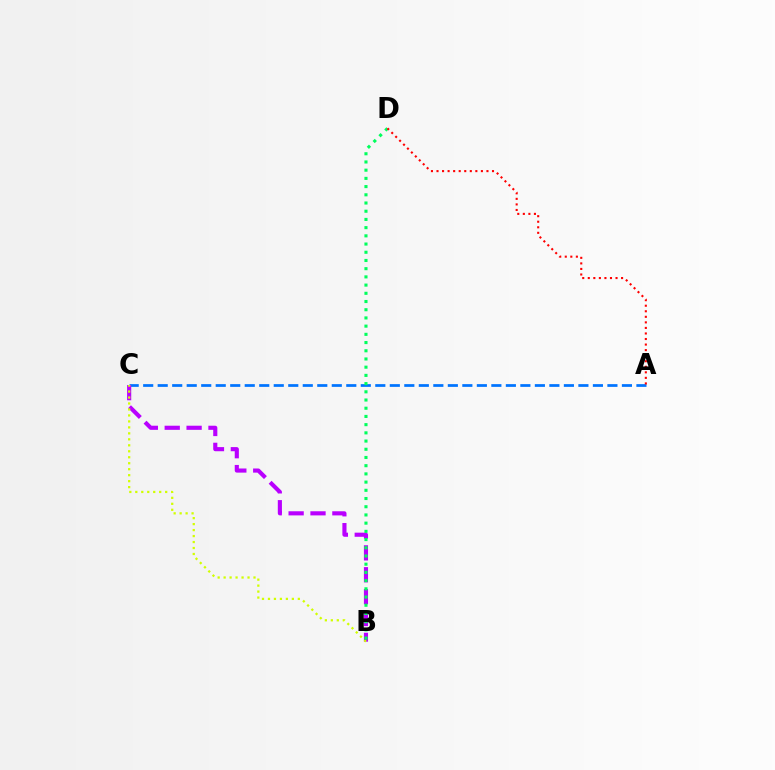{('A', 'C'): [{'color': '#0074ff', 'line_style': 'dashed', 'thickness': 1.97}], ('B', 'C'): [{'color': '#b900ff', 'line_style': 'dashed', 'thickness': 2.97}, {'color': '#d1ff00', 'line_style': 'dotted', 'thickness': 1.62}], ('B', 'D'): [{'color': '#00ff5c', 'line_style': 'dotted', 'thickness': 2.23}], ('A', 'D'): [{'color': '#ff0000', 'line_style': 'dotted', 'thickness': 1.51}]}